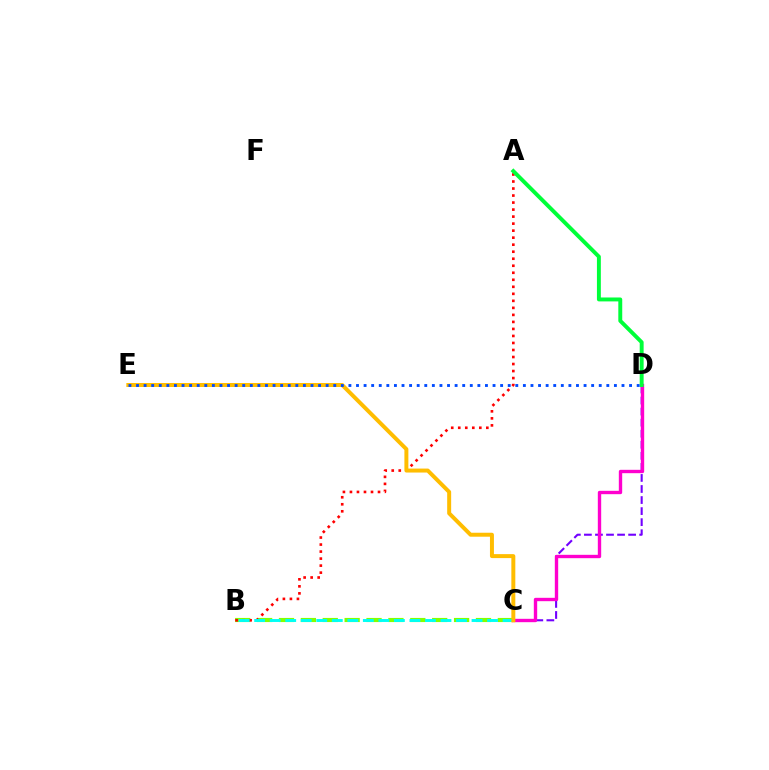{('C', 'D'): [{'color': '#7200ff', 'line_style': 'dashed', 'thickness': 1.5}, {'color': '#ff00cf', 'line_style': 'solid', 'thickness': 2.42}], ('B', 'C'): [{'color': '#84ff00', 'line_style': 'dashed', 'thickness': 2.97}, {'color': '#00fff6', 'line_style': 'dashed', 'thickness': 2.11}], ('A', 'B'): [{'color': '#ff0000', 'line_style': 'dotted', 'thickness': 1.91}], ('C', 'E'): [{'color': '#ffbd00', 'line_style': 'solid', 'thickness': 2.86}], ('A', 'D'): [{'color': '#00ff39', 'line_style': 'solid', 'thickness': 2.82}], ('D', 'E'): [{'color': '#004bff', 'line_style': 'dotted', 'thickness': 2.06}]}